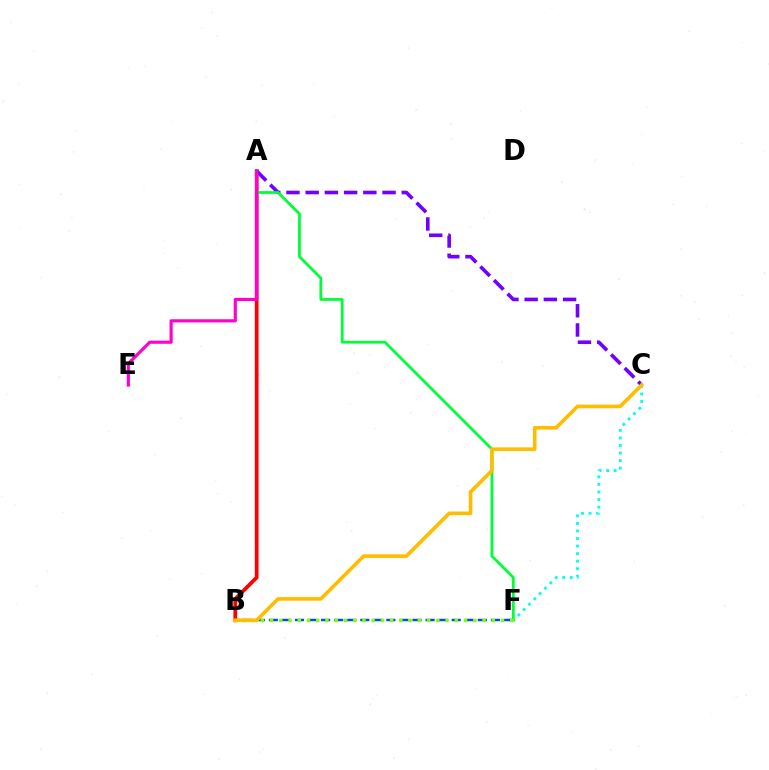{('B', 'F'): [{'color': '#004bff', 'line_style': 'dashed', 'thickness': 1.77}, {'color': '#84ff00', 'line_style': 'dotted', 'thickness': 2.51}], ('C', 'F'): [{'color': '#00fff6', 'line_style': 'dotted', 'thickness': 2.05}], ('A', 'B'): [{'color': '#ff0000', 'line_style': 'solid', 'thickness': 2.7}], ('A', 'C'): [{'color': '#7200ff', 'line_style': 'dashed', 'thickness': 2.61}], ('A', 'F'): [{'color': '#00ff39', 'line_style': 'solid', 'thickness': 2.0}], ('B', 'C'): [{'color': '#ffbd00', 'line_style': 'solid', 'thickness': 2.61}], ('A', 'E'): [{'color': '#ff00cf', 'line_style': 'solid', 'thickness': 2.27}]}